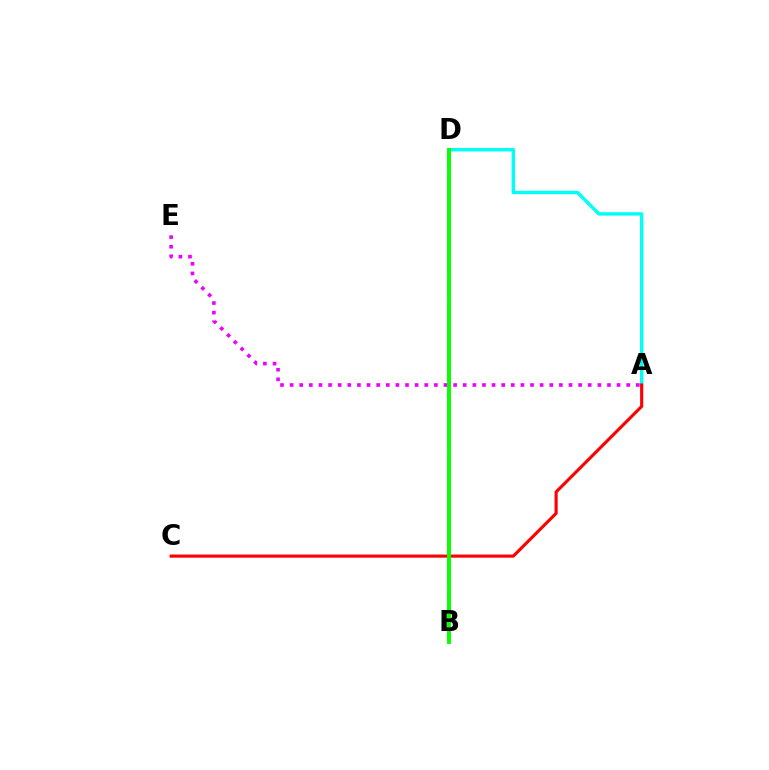{('B', 'D'): [{'color': '#fcf500', 'line_style': 'dashed', 'thickness': 1.58}, {'color': '#0010ff', 'line_style': 'dashed', 'thickness': 1.71}, {'color': '#08ff00', 'line_style': 'solid', 'thickness': 2.81}], ('A', 'D'): [{'color': '#00fff6', 'line_style': 'solid', 'thickness': 2.46}], ('A', 'C'): [{'color': '#ff0000', 'line_style': 'solid', 'thickness': 2.25}], ('A', 'E'): [{'color': '#ee00ff', 'line_style': 'dotted', 'thickness': 2.61}]}